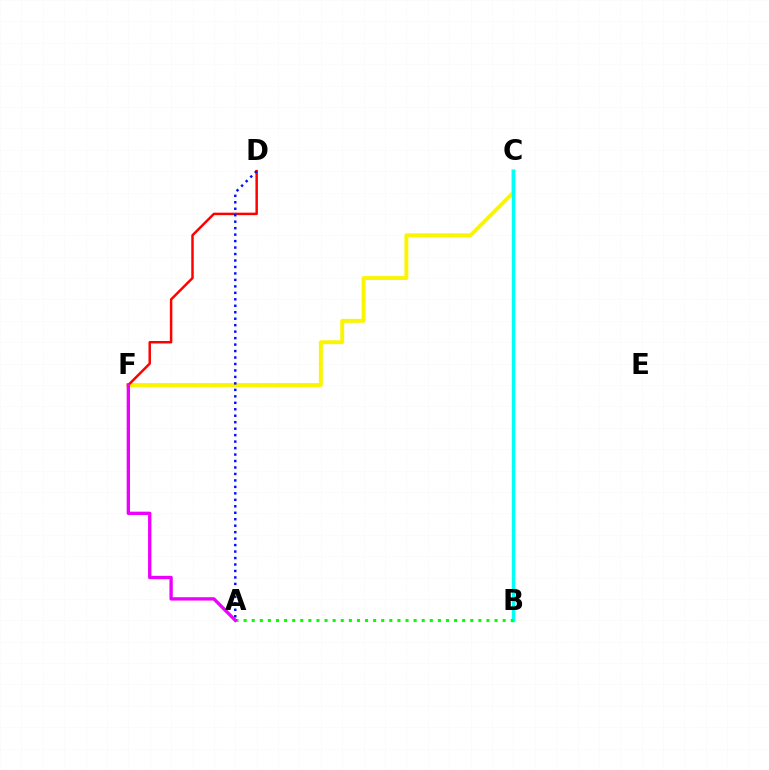{('C', 'F'): [{'color': '#fcf500', 'line_style': 'solid', 'thickness': 2.82}], ('D', 'F'): [{'color': '#ff0000', 'line_style': 'solid', 'thickness': 1.78}], ('A', 'D'): [{'color': '#0010ff', 'line_style': 'dotted', 'thickness': 1.76}], ('B', 'C'): [{'color': '#00fff6', 'line_style': 'solid', 'thickness': 2.47}], ('A', 'B'): [{'color': '#08ff00', 'line_style': 'dotted', 'thickness': 2.2}], ('A', 'F'): [{'color': '#ee00ff', 'line_style': 'solid', 'thickness': 2.4}]}